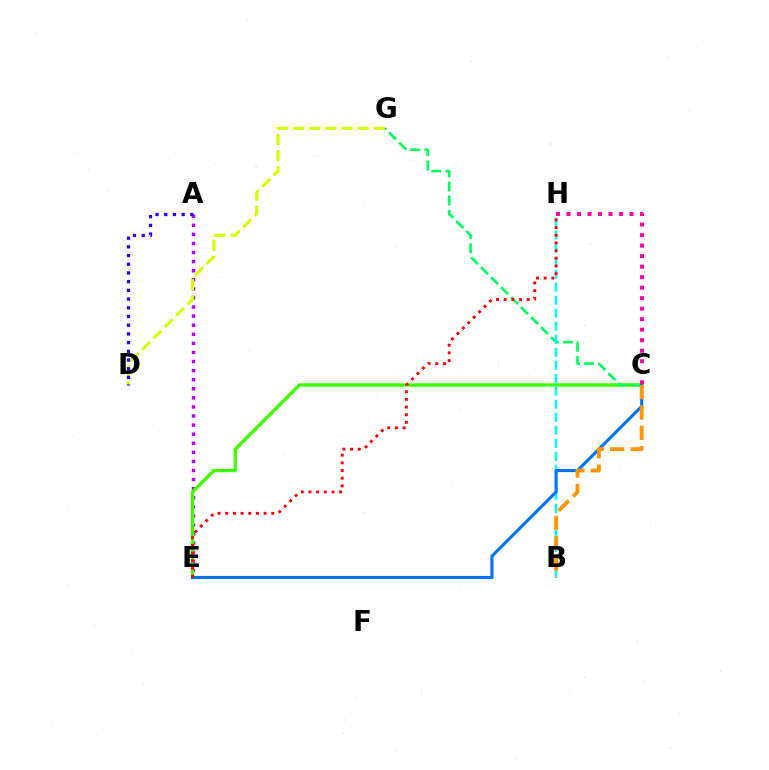{('A', 'E'): [{'color': '#b900ff', 'line_style': 'dotted', 'thickness': 2.47}], ('C', 'E'): [{'color': '#3dff00', 'line_style': 'solid', 'thickness': 2.4}, {'color': '#0074ff', 'line_style': 'solid', 'thickness': 2.23}], ('C', 'G'): [{'color': '#00ff5c', 'line_style': 'dashed', 'thickness': 1.92}], ('D', 'G'): [{'color': '#d1ff00', 'line_style': 'dashed', 'thickness': 2.19}], ('B', 'H'): [{'color': '#00fff6', 'line_style': 'dashed', 'thickness': 1.77}], ('E', 'H'): [{'color': '#ff0000', 'line_style': 'dotted', 'thickness': 2.08}], ('B', 'C'): [{'color': '#ff9400', 'line_style': 'dashed', 'thickness': 2.77}], ('C', 'H'): [{'color': '#ff00ac', 'line_style': 'dotted', 'thickness': 2.86}], ('A', 'D'): [{'color': '#2500ff', 'line_style': 'dotted', 'thickness': 2.36}]}